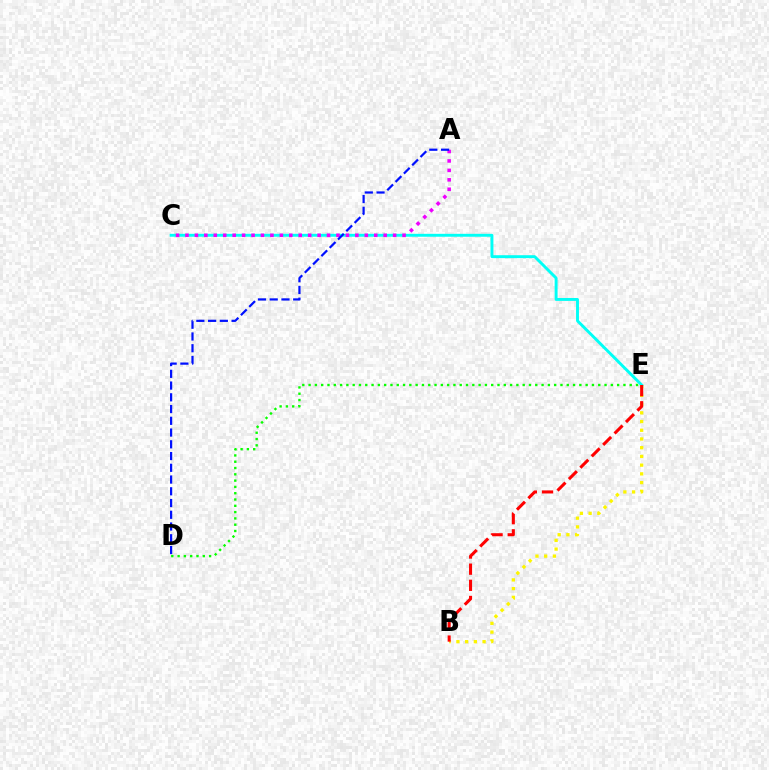{('C', 'E'): [{'color': '#00fff6', 'line_style': 'solid', 'thickness': 2.1}], ('A', 'C'): [{'color': '#ee00ff', 'line_style': 'dotted', 'thickness': 2.56}], ('B', 'E'): [{'color': '#fcf500', 'line_style': 'dotted', 'thickness': 2.37}, {'color': '#ff0000', 'line_style': 'dashed', 'thickness': 2.19}], ('A', 'D'): [{'color': '#0010ff', 'line_style': 'dashed', 'thickness': 1.6}], ('D', 'E'): [{'color': '#08ff00', 'line_style': 'dotted', 'thickness': 1.71}]}